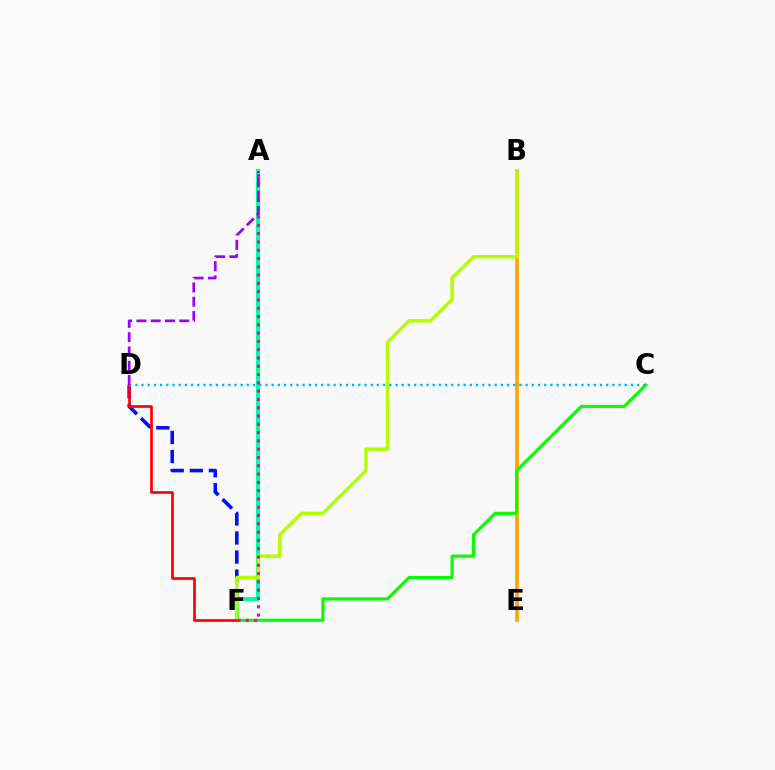{('B', 'E'): [{'color': '#ffa500', 'line_style': 'solid', 'thickness': 2.62}], ('D', 'F'): [{'color': '#0010ff', 'line_style': 'dashed', 'thickness': 2.59}, {'color': '#ff0000', 'line_style': 'solid', 'thickness': 1.93}], ('A', 'F'): [{'color': '#00ff9d', 'line_style': 'solid', 'thickness': 2.95}, {'color': '#ff00bd', 'line_style': 'dotted', 'thickness': 2.25}], ('C', 'F'): [{'color': '#08ff00', 'line_style': 'solid', 'thickness': 2.28}], ('B', 'F'): [{'color': '#b3ff00', 'line_style': 'solid', 'thickness': 2.47}], ('C', 'D'): [{'color': '#00b5ff', 'line_style': 'dotted', 'thickness': 1.68}], ('A', 'D'): [{'color': '#9b00ff', 'line_style': 'dashed', 'thickness': 1.94}]}